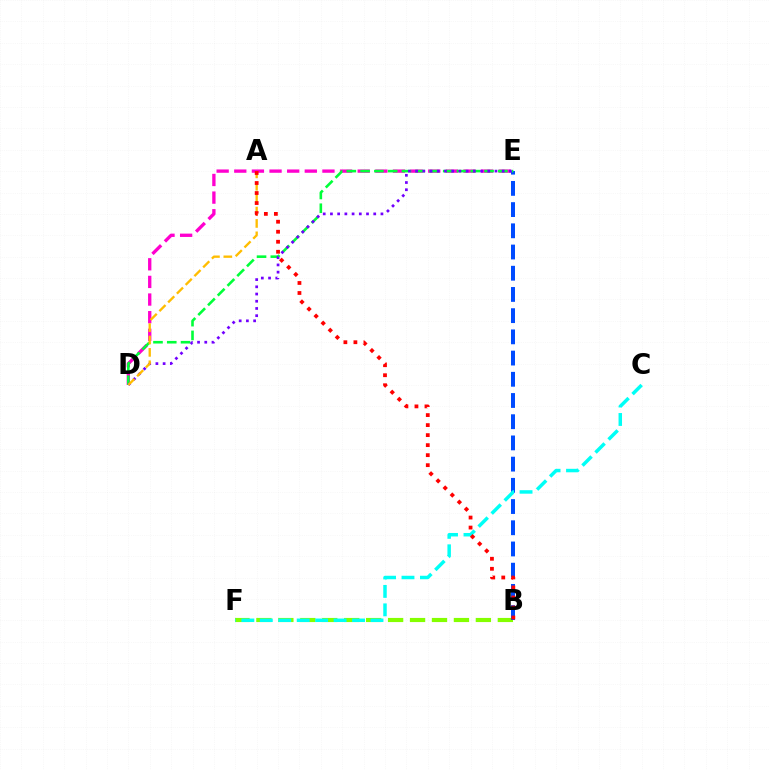{('B', 'F'): [{'color': '#84ff00', 'line_style': 'dashed', 'thickness': 2.98}], ('B', 'E'): [{'color': '#004bff', 'line_style': 'dashed', 'thickness': 2.88}], ('D', 'E'): [{'color': '#ff00cf', 'line_style': 'dashed', 'thickness': 2.4}, {'color': '#00ff39', 'line_style': 'dashed', 'thickness': 1.87}, {'color': '#7200ff', 'line_style': 'dotted', 'thickness': 1.96}], ('A', 'D'): [{'color': '#ffbd00', 'line_style': 'dashed', 'thickness': 1.68}], ('C', 'F'): [{'color': '#00fff6', 'line_style': 'dashed', 'thickness': 2.51}], ('A', 'B'): [{'color': '#ff0000', 'line_style': 'dotted', 'thickness': 2.72}]}